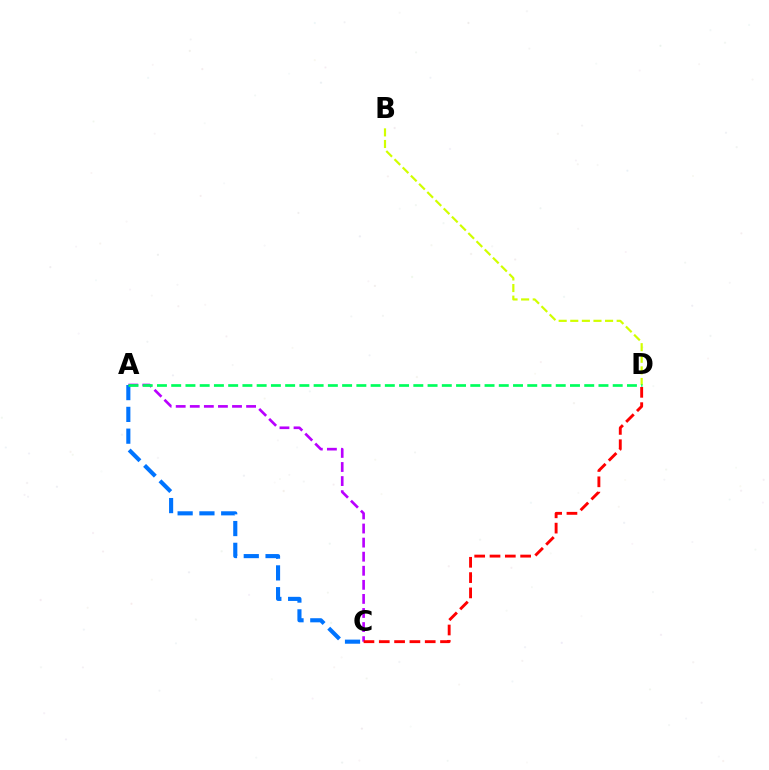{('A', 'C'): [{'color': '#b900ff', 'line_style': 'dashed', 'thickness': 1.91}, {'color': '#0074ff', 'line_style': 'dashed', 'thickness': 2.96}], ('B', 'D'): [{'color': '#d1ff00', 'line_style': 'dashed', 'thickness': 1.58}], ('C', 'D'): [{'color': '#ff0000', 'line_style': 'dashed', 'thickness': 2.08}], ('A', 'D'): [{'color': '#00ff5c', 'line_style': 'dashed', 'thickness': 1.93}]}